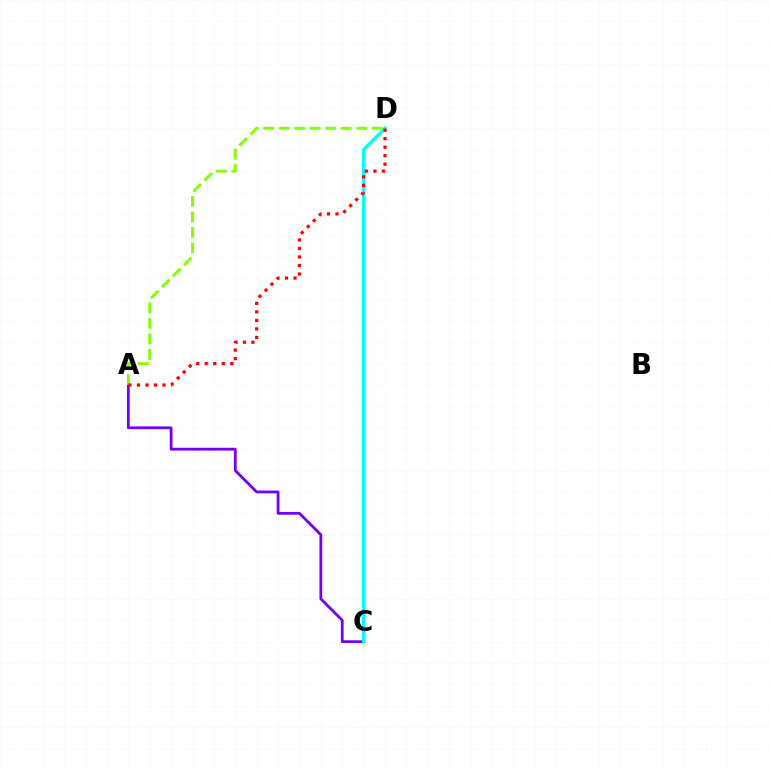{('A', 'C'): [{'color': '#7200ff', 'line_style': 'solid', 'thickness': 2.01}], ('C', 'D'): [{'color': '#00fff6', 'line_style': 'solid', 'thickness': 2.39}], ('A', 'D'): [{'color': '#84ff00', 'line_style': 'dashed', 'thickness': 2.11}, {'color': '#ff0000', 'line_style': 'dotted', 'thickness': 2.31}]}